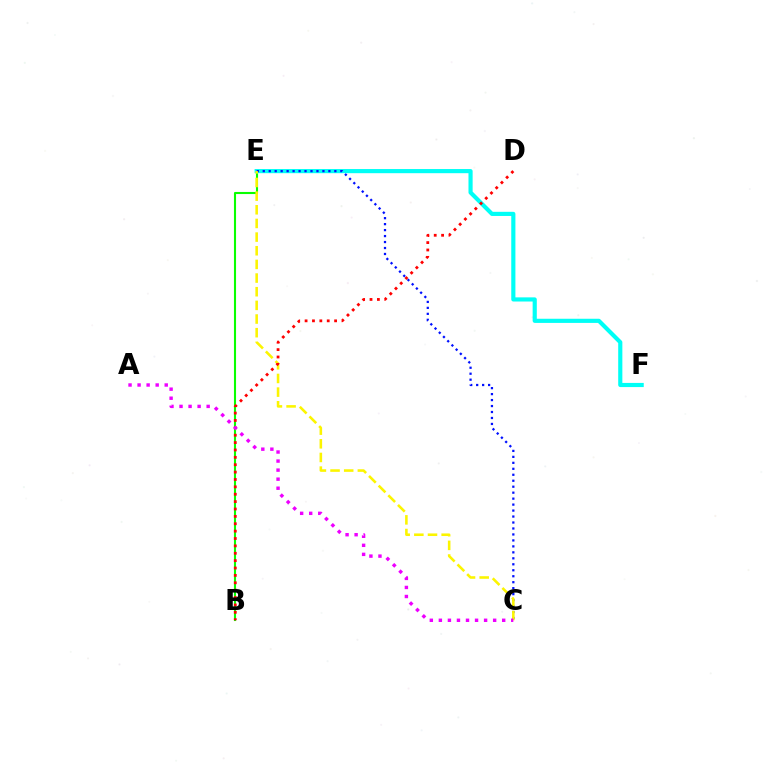{('B', 'E'): [{'color': '#08ff00', 'line_style': 'solid', 'thickness': 1.51}], ('E', 'F'): [{'color': '#00fff6', 'line_style': 'solid', 'thickness': 2.99}], ('C', 'E'): [{'color': '#0010ff', 'line_style': 'dotted', 'thickness': 1.62}, {'color': '#fcf500', 'line_style': 'dashed', 'thickness': 1.86}], ('B', 'D'): [{'color': '#ff0000', 'line_style': 'dotted', 'thickness': 2.0}], ('A', 'C'): [{'color': '#ee00ff', 'line_style': 'dotted', 'thickness': 2.46}]}